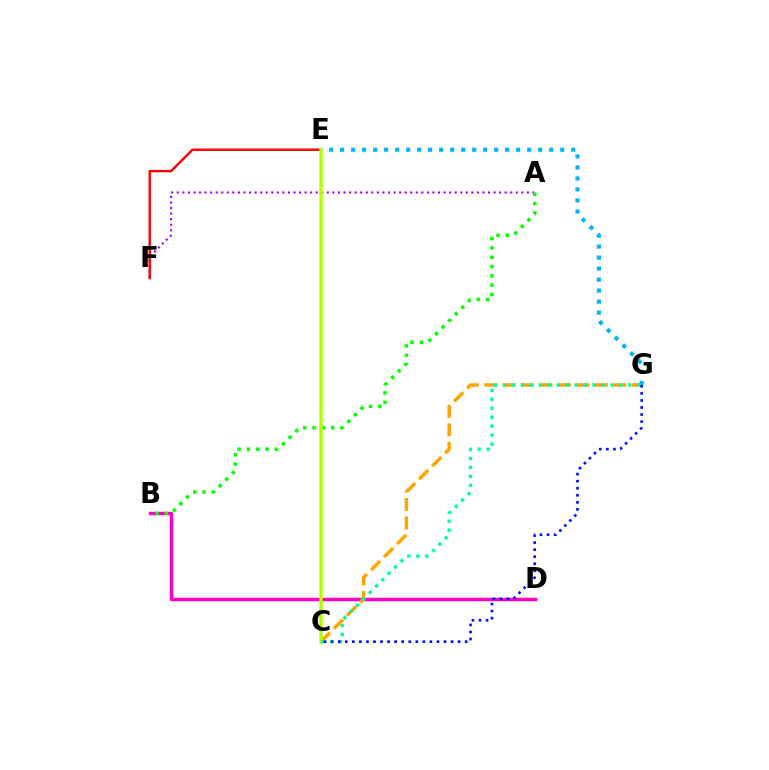{('A', 'F'): [{'color': '#9b00ff', 'line_style': 'dotted', 'thickness': 1.51}], ('B', 'D'): [{'color': '#ff00bd', 'line_style': 'solid', 'thickness': 2.49}], ('C', 'G'): [{'color': '#ffa500', 'line_style': 'dashed', 'thickness': 2.51}, {'color': '#00ff9d', 'line_style': 'dotted', 'thickness': 2.43}, {'color': '#0010ff', 'line_style': 'dotted', 'thickness': 1.92}], ('E', 'F'): [{'color': '#ff0000', 'line_style': 'solid', 'thickness': 1.74}], ('E', 'G'): [{'color': '#00b5ff', 'line_style': 'dotted', 'thickness': 2.99}], ('A', 'B'): [{'color': '#08ff00', 'line_style': 'dotted', 'thickness': 2.53}], ('C', 'E'): [{'color': '#b3ff00', 'line_style': 'solid', 'thickness': 2.53}]}